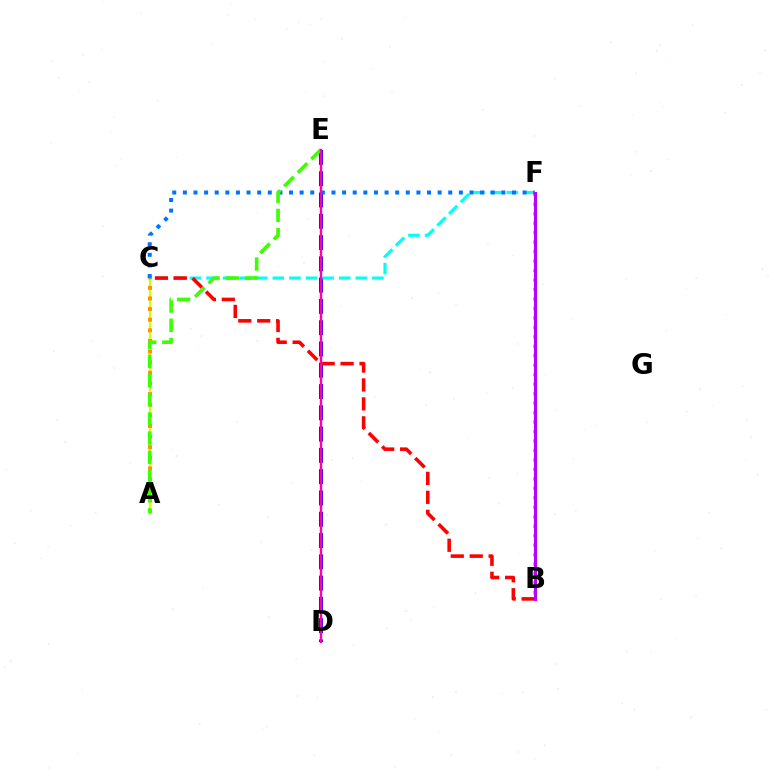{('D', 'E'): [{'color': '#2500ff', 'line_style': 'dashed', 'thickness': 2.89}, {'color': '#ff00ac', 'line_style': 'solid', 'thickness': 1.71}], ('B', 'F'): [{'color': '#00ff5c', 'line_style': 'dotted', 'thickness': 2.57}, {'color': '#b900ff', 'line_style': 'solid', 'thickness': 2.15}], ('A', 'C'): [{'color': '#d1ff00', 'line_style': 'solid', 'thickness': 1.6}, {'color': '#ff9400', 'line_style': 'dotted', 'thickness': 2.89}], ('C', 'F'): [{'color': '#00fff6', 'line_style': 'dashed', 'thickness': 2.25}, {'color': '#0074ff', 'line_style': 'dotted', 'thickness': 2.88}], ('B', 'C'): [{'color': '#ff0000', 'line_style': 'dashed', 'thickness': 2.57}], ('A', 'E'): [{'color': '#3dff00', 'line_style': 'dashed', 'thickness': 2.61}]}